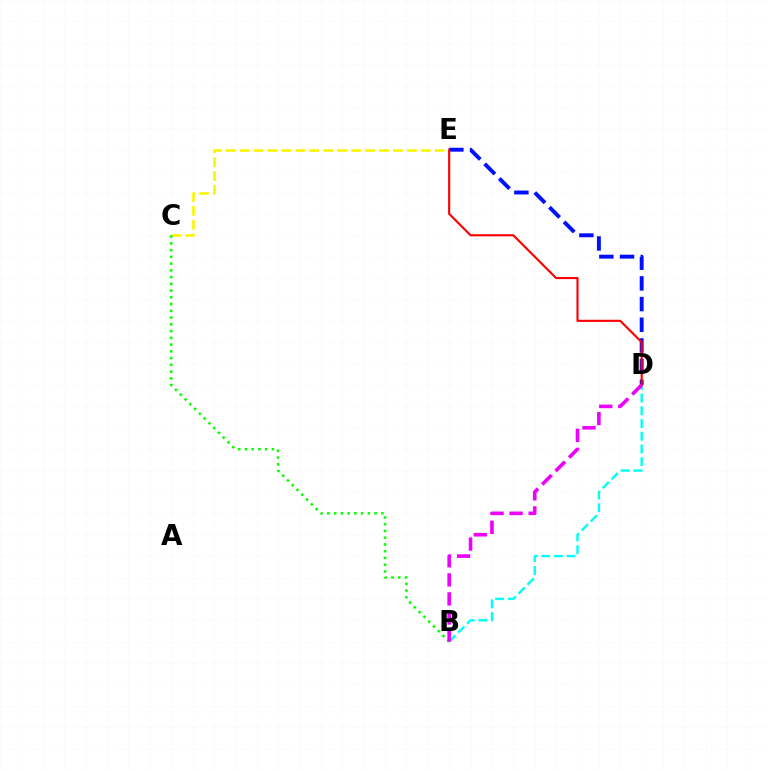{('C', 'E'): [{'color': '#fcf500', 'line_style': 'dashed', 'thickness': 1.89}], ('D', 'E'): [{'color': '#0010ff', 'line_style': 'dashed', 'thickness': 2.81}, {'color': '#ff0000', 'line_style': 'solid', 'thickness': 1.54}], ('B', 'D'): [{'color': '#00fff6', 'line_style': 'dashed', 'thickness': 1.73}, {'color': '#ee00ff', 'line_style': 'dashed', 'thickness': 2.59}], ('B', 'C'): [{'color': '#08ff00', 'line_style': 'dotted', 'thickness': 1.83}]}